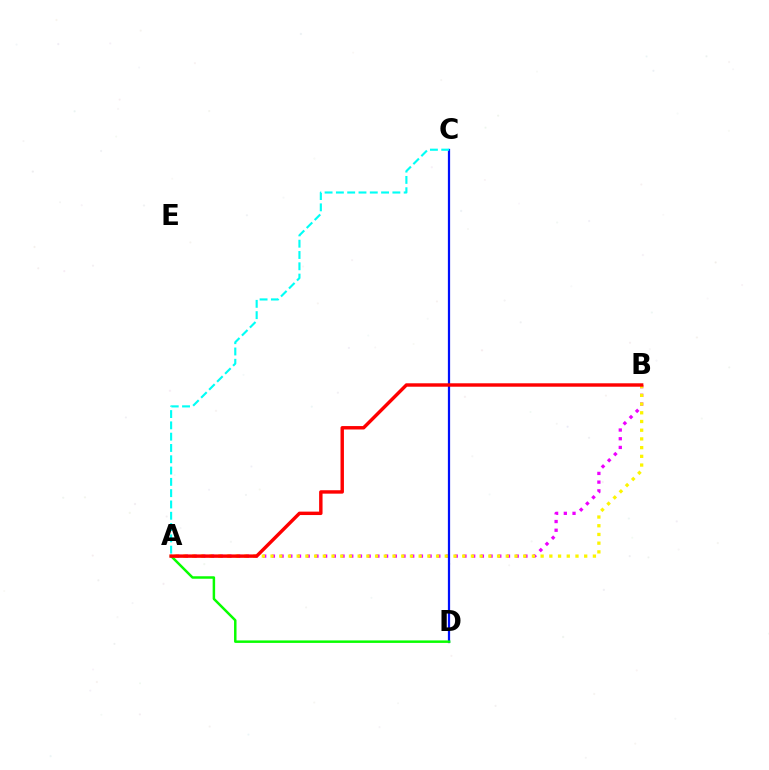{('A', 'B'): [{'color': '#ee00ff', 'line_style': 'dotted', 'thickness': 2.37}, {'color': '#fcf500', 'line_style': 'dotted', 'thickness': 2.37}, {'color': '#ff0000', 'line_style': 'solid', 'thickness': 2.46}], ('C', 'D'): [{'color': '#0010ff', 'line_style': 'solid', 'thickness': 1.61}], ('A', 'D'): [{'color': '#08ff00', 'line_style': 'solid', 'thickness': 1.79}], ('A', 'C'): [{'color': '#00fff6', 'line_style': 'dashed', 'thickness': 1.54}]}